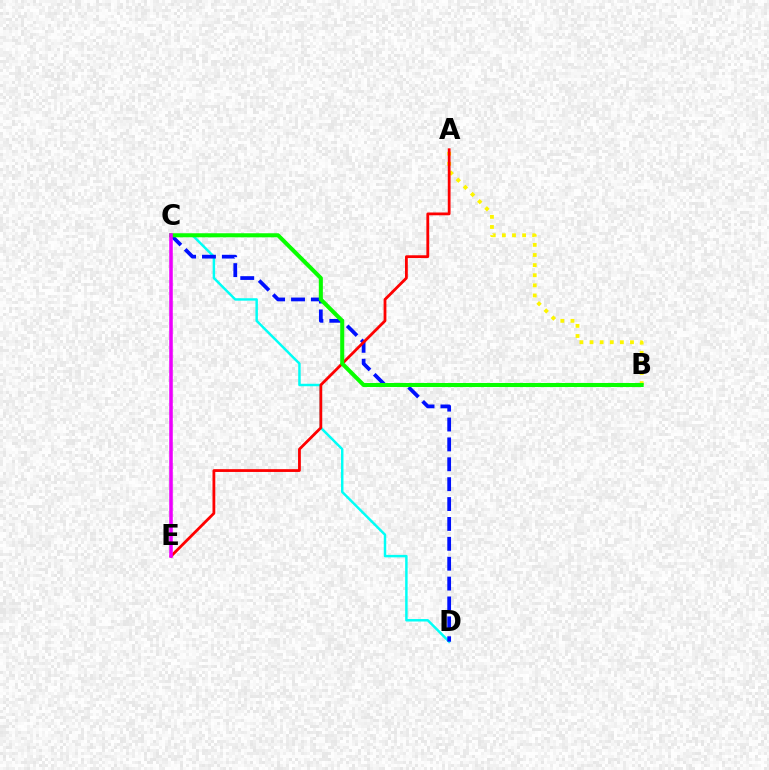{('C', 'D'): [{'color': '#00fff6', 'line_style': 'solid', 'thickness': 1.78}, {'color': '#0010ff', 'line_style': 'dashed', 'thickness': 2.7}], ('A', 'B'): [{'color': '#fcf500', 'line_style': 'dotted', 'thickness': 2.75}], ('A', 'E'): [{'color': '#ff0000', 'line_style': 'solid', 'thickness': 2.01}], ('B', 'C'): [{'color': '#08ff00', 'line_style': 'solid', 'thickness': 2.92}], ('C', 'E'): [{'color': '#ee00ff', 'line_style': 'solid', 'thickness': 2.56}]}